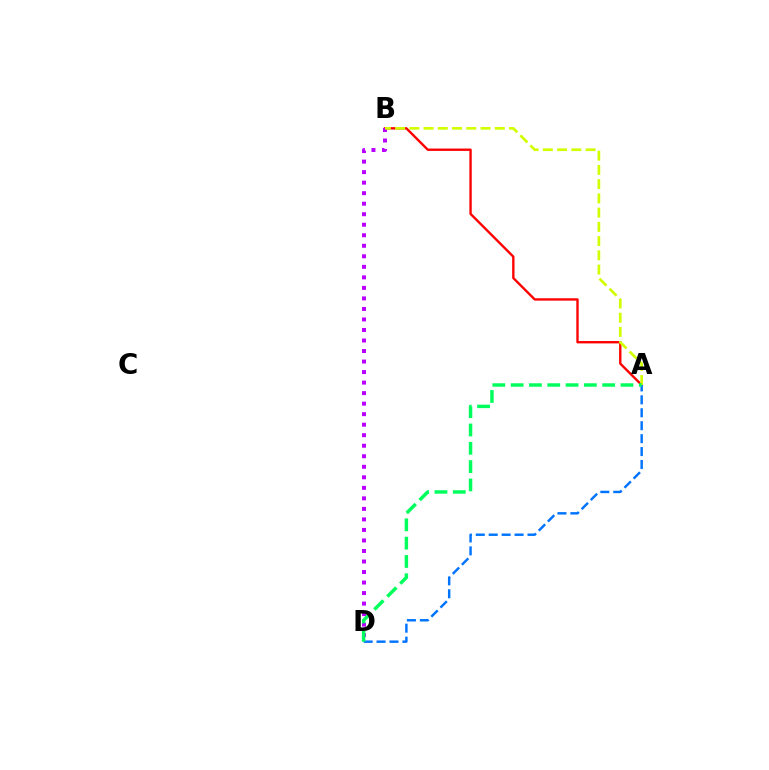{('A', 'B'): [{'color': '#ff0000', 'line_style': 'solid', 'thickness': 1.71}, {'color': '#d1ff00', 'line_style': 'dashed', 'thickness': 1.93}], ('B', 'D'): [{'color': '#b900ff', 'line_style': 'dotted', 'thickness': 2.86}], ('A', 'D'): [{'color': '#0074ff', 'line_style': 'dashed', 'thickness': 1.76}, {'color': '#00ff5c', 'line_style': 'dashed', 'thickness': 2.49}]}